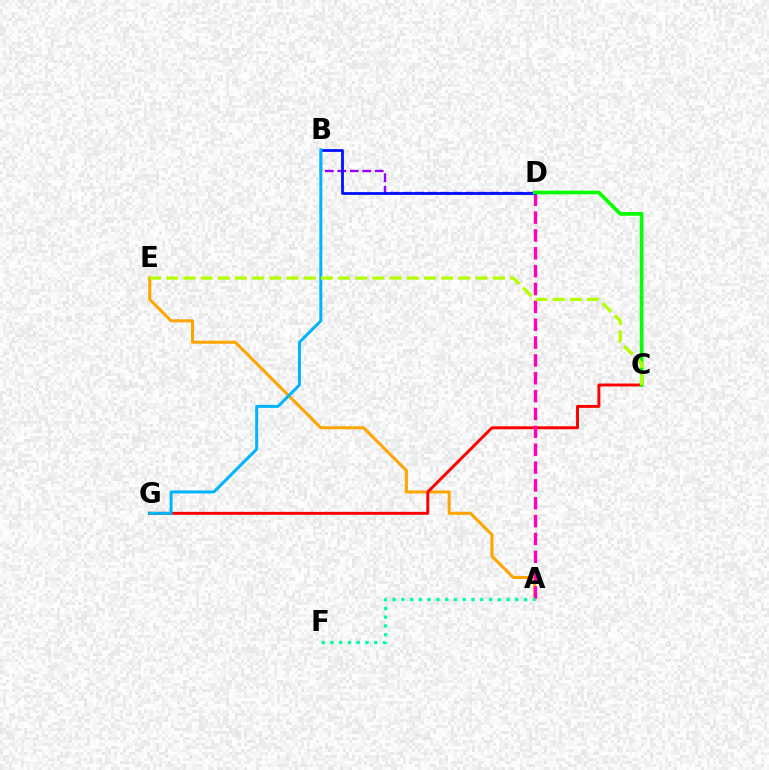{('A', 'E'): [{'color': '#ffa500', 'line_style': 'solid', 'thickness': 2.19}], ('C', 'G'): [{'color': '#ff0000', 'line_style': 'solid', 'thickness': 2.11}], ('B', 'D'): [{'color': '#9b00ff', 'line_style': 'dashed', 'thickness': 1.7}, {'color': '#0010ff', 'line_style': 'solid', 'thickness': 2.0}], ('A', 'D'): [{'color': '#ff00bd', 'line_style': 'dashed', 'thickness': 2.43}], ('A', 'F'): [{'color': '#00ff9d', 'line_style': 'dotted', 'thickness': 2.38}], ('B', 'G'): [{'color': '#00b5ff', 'line_style': 'solid', 'thickness': 2.16}], ('C', 'D'): [{'color': '#08ff00', 'line_style': 'solid', 'thickness': 2.65}], ('C', 'E'): [{'color': '#b3ff00', 'line_style': 'dashed', 'thickness': 2.34}]}